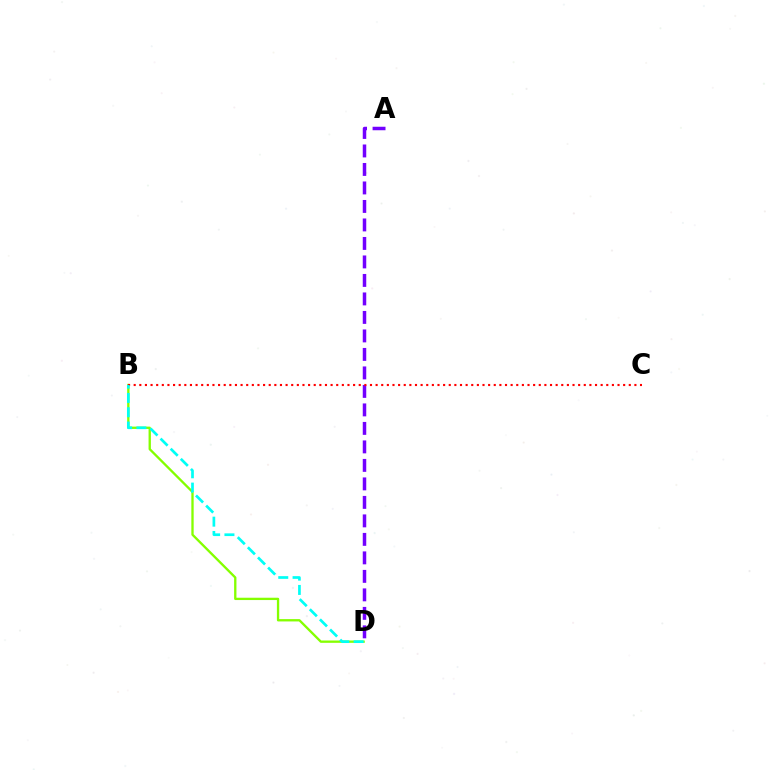{('B', 'D'): [{'color': '#84ff00', 'line_style': 'solid', 'thickness': 1.67}, {'color': '#00fff6', 'line_style': 'dashed', 'thickness': 1.94}], ('A', 'D'): [{'color': '#7200ff', 'line_style': 'dashed', 'thickness': 2.51}], ('B', 'C'): [{'color': '#ff0000', 'line_style': 'dotted', 'thickness': 1.53}]}